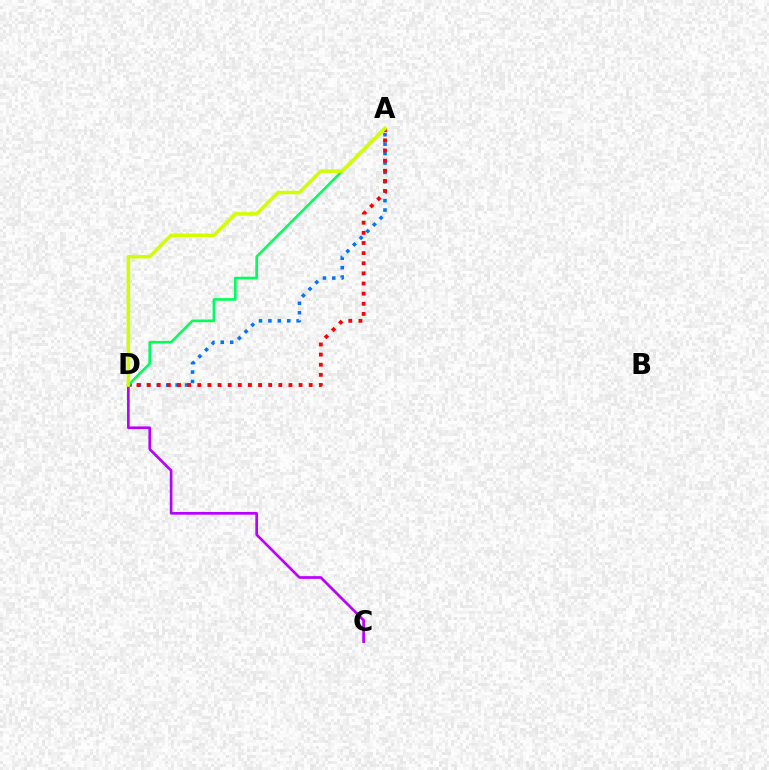{('C', 'D'): [{'color': '#b900ff', 'line_style': 'solid', 'thickness': 1.93}], ('A', 'D'): [{'color': '#0074ff', 'line_style': 'dotted', 'thickness': 2.56}, {'color': '#00ff5c', 'line_style': 'solid', 'thickness': 1.91}, {'color': '#ff0000', 'line_style': 'dotted', 'thickness': 2.75}, {'color': '#d1ff00', 'line_style': 'solid', 'thickness': 2.53}]}